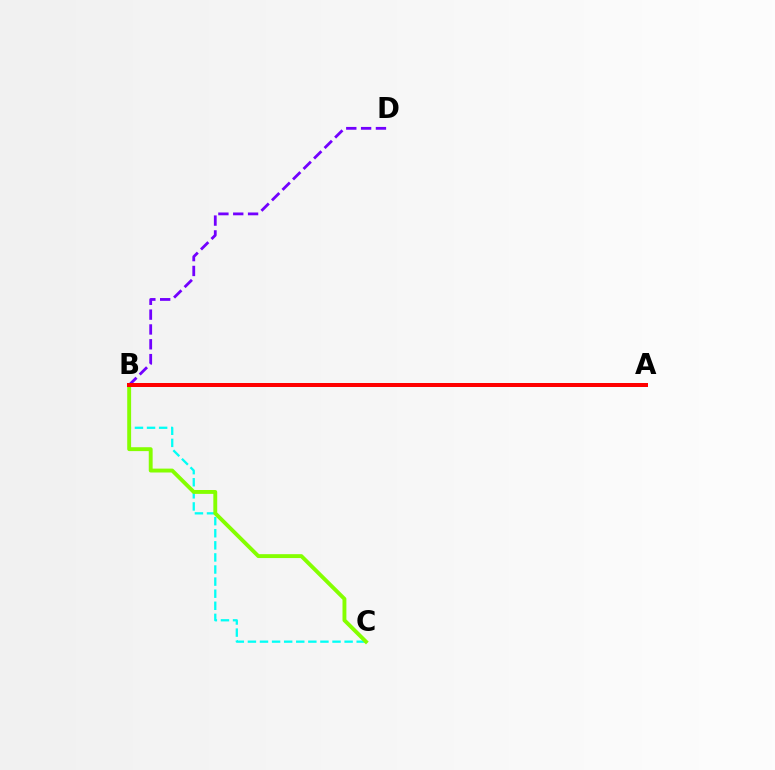{('B', 'D'): [{'color': '#7200ff', 'line_style': 'dashed', 'thickness': 2.01}], ('B', 'C'): [{'color': '#00fff6', 'line_style': 'dashed', 'thickness': 1.64}, {'color': '#84ff00', 'line_style': 'solid', 'thickness': 2.8}], ('A', 'B'): [{'color': '#ff0000', 'line_style': 'solid', 'thickness': 2.88}]}